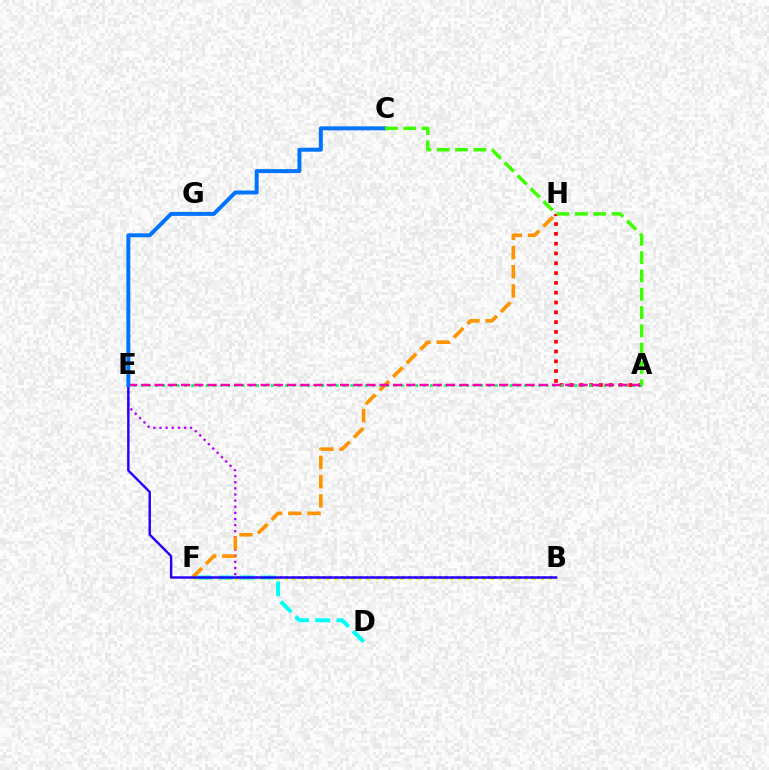{('B', 'E'): [{'color': '#b900ff', 'line_style': 'dotted', 'thickness': 1.66}, {'color': '#2500ff', 'line_style': 'solid', 'thickness': 1.75}], ('F', 'H'): [{'color': '#ff9400', 'line_style': 'dashed', 'thickness': 2.61}], ('B', 'F'): [{'color': '#d1ff00', 'line_style': 'dotted', 'thickness': 2.25}], ('A', 'H'): [{'color': '#ff0000', 'line_style': 'dotted', 'thickness': 2.66}], ('D', 'F'): [{'color': '#00fff6', 'line_style': 'dashed', 'thickness': 2.88}], ('A', 'E'): [{'color': '#00ff5c', 'line_style': 'dotted', 'thickness': 1.97}, {'color': '#ff00ac', 'line_style': 'dashed', 'thickness': 1.8}], ('C', 'E'): [{'color': '#0074ff', 'line_style': 'solid', 'thickness': 2.85}], ('A', 'C'): [{'color': '#3dff00', 'line_style': 'dashed', 'thickness': 2.49}]}